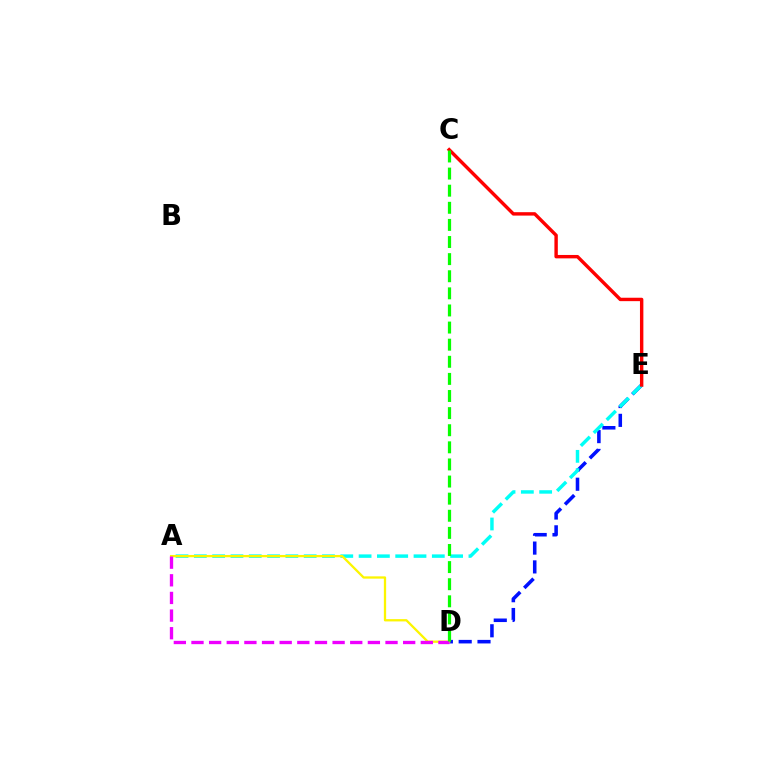{('D', 'E'): [{'color': '#0010ff', 'line_style': 'dashed', 'thickness': 2.56}], ('A', 'E'): [{'color': '#00fff6', 'line_style': 'dashed', 'thickness': 2.49}], ('C', 'E'): [{'color': '#ff0000', 'line_style': 'solid', 'thickness': 2.46}], ('A', 'D'): [{'color': '#fcf500', 'line_style': 'solid', 'thickness': 1.65}, {'color': '#ee00ff', 'line_style': 'dashed', 'thickness': 2.4}], ('C', 'D'): [{'color': '#08ff00', 'line_style': 'dashed', 'thickness': 2.32}]}